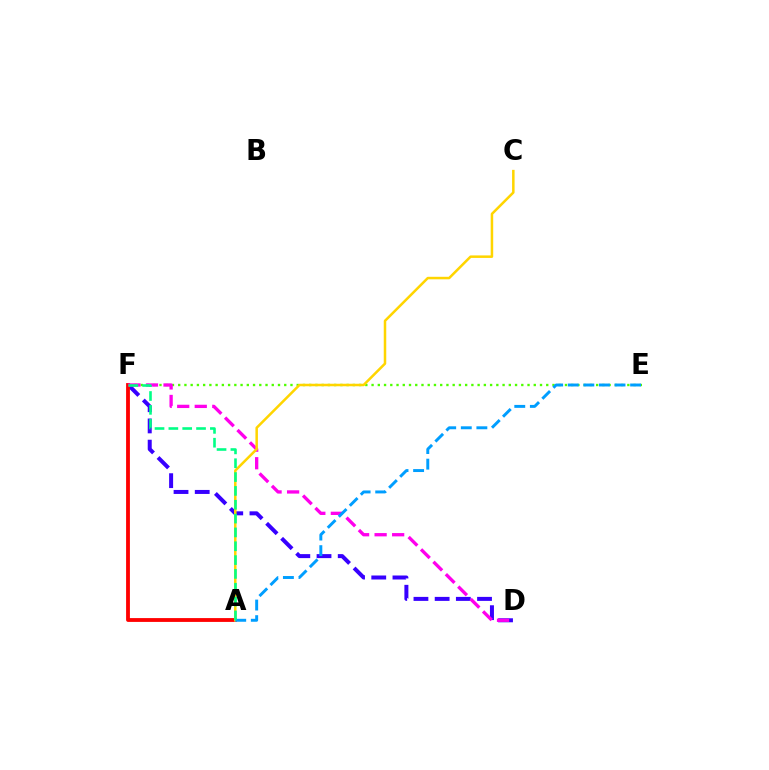{('E', 'F'): [{'color': '#4fff00', 'line_style': 'dotted', 'thickness': 1.69}], ('D', 'F'): [{'color': '#3700ff', 'line_style': 'dashed', 'thickness': 2.88}, {'color': '#ff00ed', 'line_style': 'dashed', 'thickness': 2.38}], ('A', 'F'): [{'color': '#ff0000', 'line_style': 'solid', 'thickness': 2.75}, {'color': '#00ff86', 'line_style': 'dashed', 'thickness': 1.88}], ('A', 'C'): [{'color': '#ffd500', 'line_style': 'solid', 'thickness': 1.81}], ('A', 'E'): [{'color': '#009eff', 'line_style': 'dashed', 'thickness': 2.12}]}